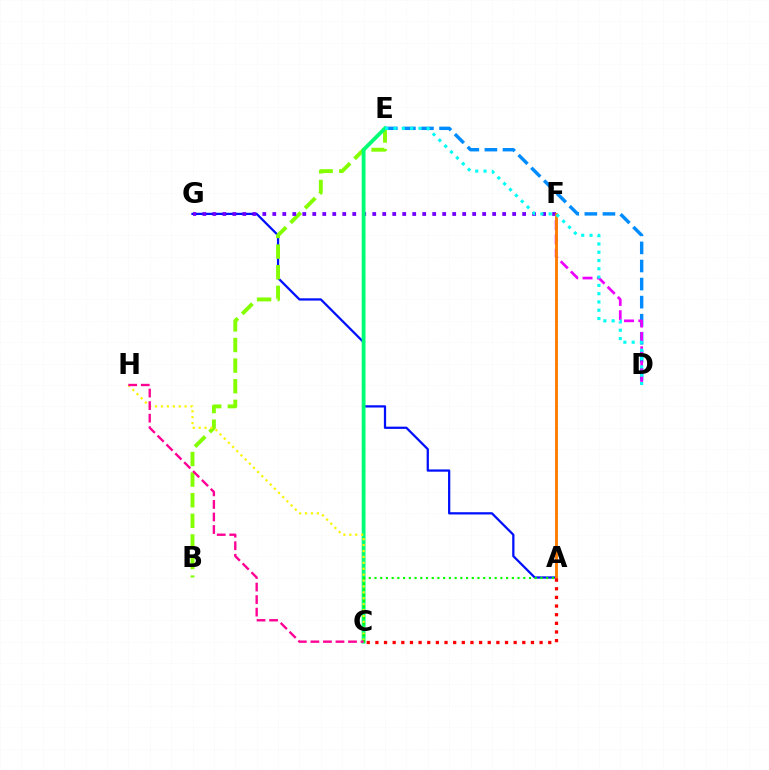{('D', 'E'): [{'color': '#008cff', 'line_style': 'dashed', 'thickness': 2.46}, {'color': '#00fff6', 'line_style': 'dotted', 'thickness': 2.25}], ('A', 'G'): [{'color': '#0010ff', 'line_style': 'solid', 'thickness': 1.63}], ('B', 'E'): [{'color': '#84ff00', 'line_style': 'dashed', 'thickness': 2.8}], ('F', 'G'): [{'color': '#7200ff', 'line_style': 'dotted', 'thickness': 2.72}], ('D', 'F'): [{'color': '#ee00ff', 'line_style': 'dashed', 'thickness': 1.95}], ('C', 'E'): [{'color': '#00ff74', 'line_style': 'solid', 'thickness': 2.75}], ('A', 'F'): [{'color': '#ff7c00', 'line_style': 'solid', 'thickness': 2.07}], ('C', 'H'): [{'color': '#fcf500', 'line_style': 'dotted', 'thickness': 1.61}, {'color': '#ff0094', 'line_style': 'dashed', 'thickness': 1.7}], ('A', 'C'): [{'color': '#08ff00', 'line_style': 'dotted', 'thickness': 1.55}, {'color': '#ff0000', 'line_style': 'dotted', 'thickness': 2.35}]}